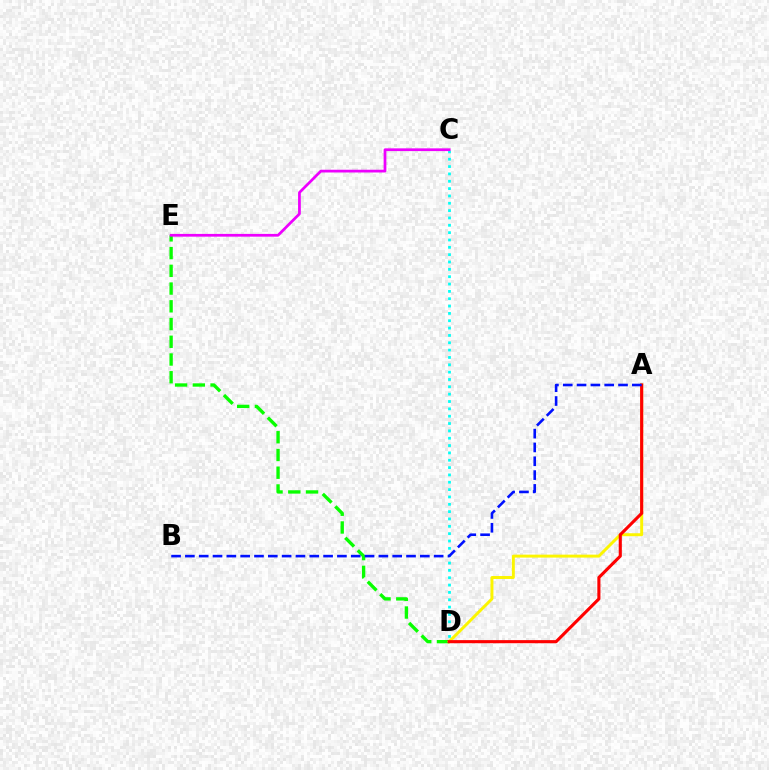{('C', 'D'): [{'color': '#00fff6', 'line_style': 'dotted', 'thickness': 1.99}], ('D', 'E'): [{'color': '#08ff00', 'line_style': 'dashed', 'thickness': 2.41}], ('A', 'D'): [{'color': '#fcf500', 'line_style': 'solid', 'thickness': 2.13}, {'color': '#ff0000', 'line_style': 'solid', 'thickness': 2.23}], ('C', 'E'): [{'color': '#ee00ff', 'line_style': 'solid', 'thickness': 1.98}], ('A', 'B'): [{'color': '#0010ff', 'line_style': 'dashed', 'thickness': 1.88}]}